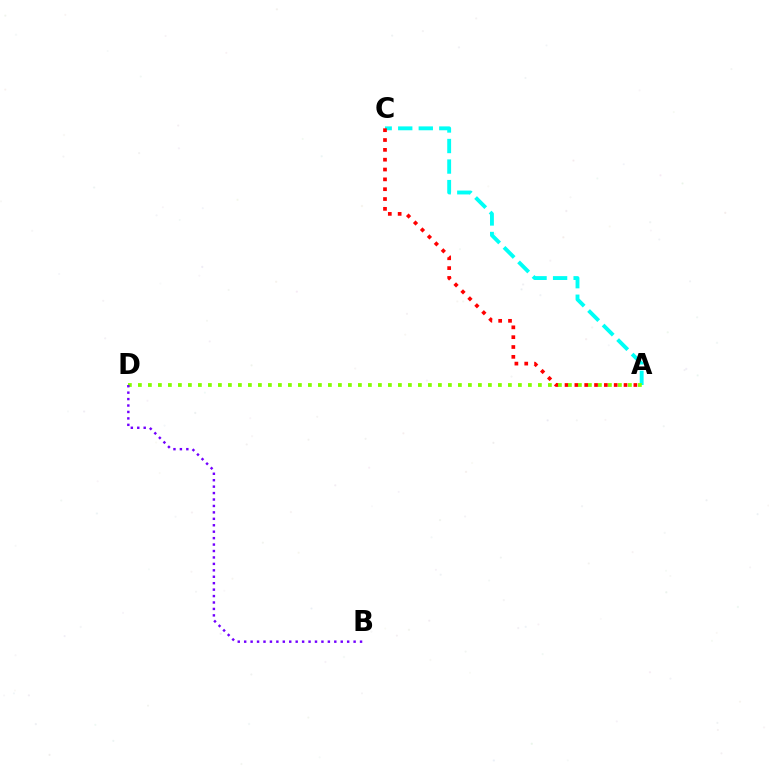{('A', 'C'): [{'color': '#00fff6', 'line_style': 'dashed', 'thickness': 2.79}, {'color': '#ff0000', 'line_style': 'dotted', 'thickness': 2.67}], ('A', 'D'): [{'color': '#84ff00', 'line_style': 'dotted', 'thickness': 2.72}], ('B', 'D'): [{'color': '#7200ff', 'line_style': 'dotted', 'thickness': 1.75}]}